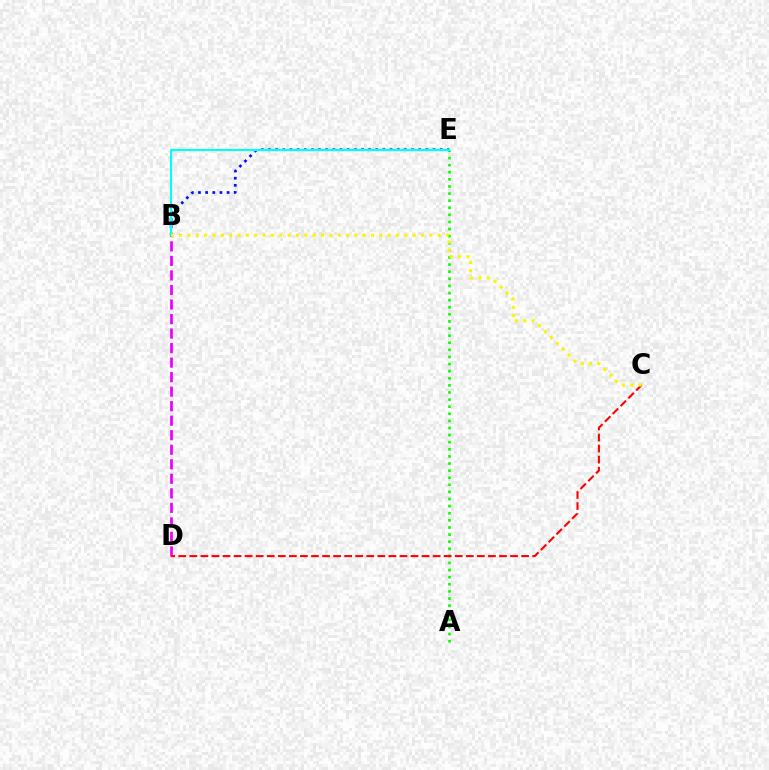{('A', 'E'): [{'color': '#08ff00', 'line_style': 'dotted', 'thickness': 1.93}], ('B', 'D'): [{'color': '#ee00ff', 'line_style': 'dashed', 'thickness': 1.97}], ('B', 'E'): [{'color': '#0010ff', 'line_style': 'dotted', 'thickness': 1.94}, {'color': '#00fff6', 'line_style': 'solid', 'thickness': 1.53}], ('C', 'D'): [{'color': '#ff0000', 'line_style': 'dashed', 'thickness': 1.5}], ('B', 'C'): [{'color': '#fcf500', 'line_style': 'dotted', 'thickness': 2.27}]}